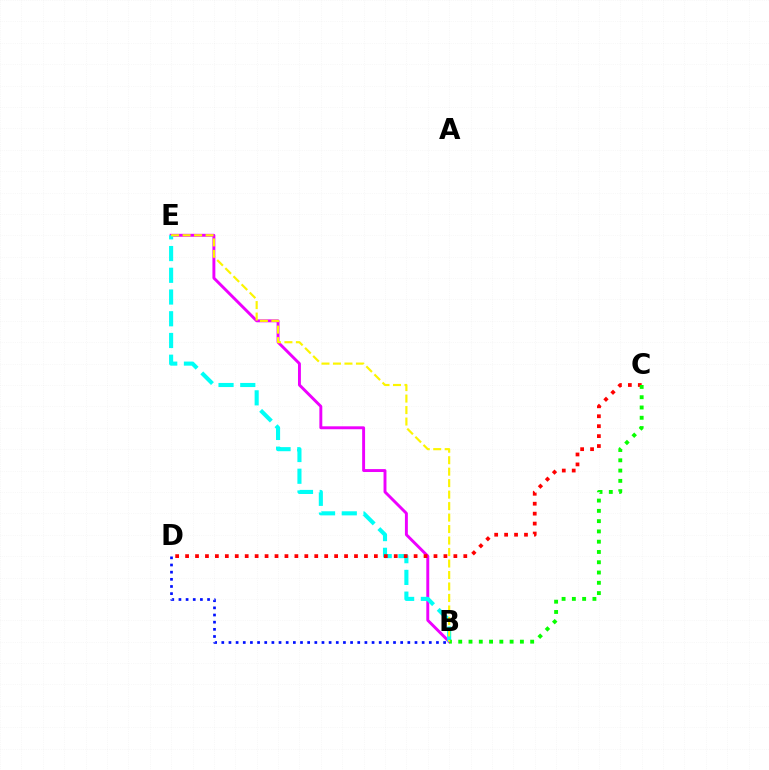{('B', 'D'): [{'color': '#0010ff', 'line_style': 'dotted', 'thickness': 1.94}], ('B', 'E'): [{'color': '#ee00ff', 'line_style': 'solid', 'thickness': 2.1}, {'color': '#00fff6', 'line_style': 'dashed', 'thickness': 2.95}, {'color': '#fcf500', 'line_style': 'dashed', 'thickness': 1.56}], ('C', 'D'): [{'color': '#ff0000', 'line_style': 'dotted', 'thickness': 2.7}], ('B', 'C'): [{'color': '#08ff00', 'line_style': 'dotted', 'thickness': 2.79}]}